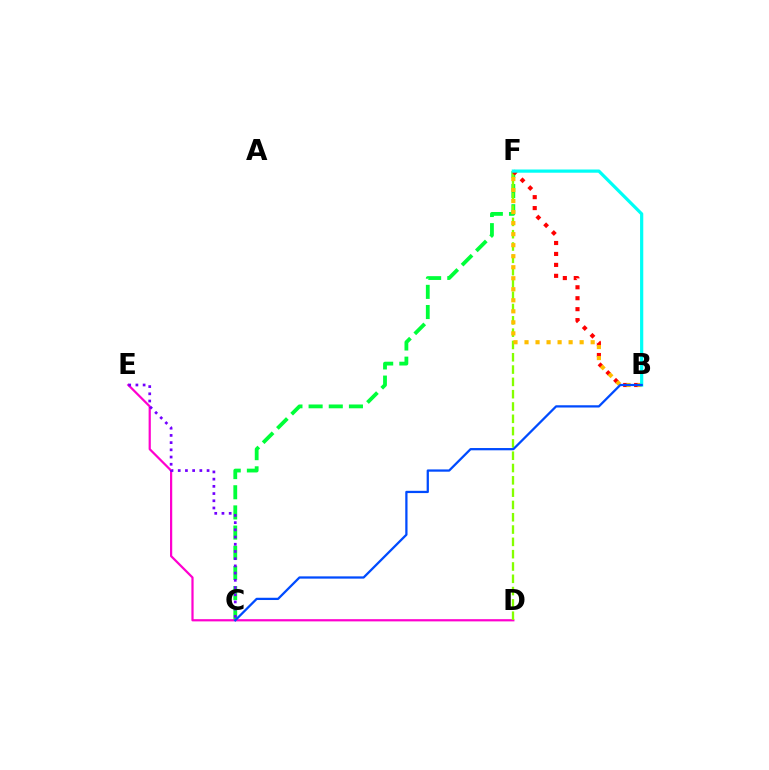{('C', 'F'): [{'color': '#00ff39', 'line_style': 'dashed', 'thickness': 2.74}], ('D', 'E'): [{'color': '#ff00cf', 'line_style': 'solid', 'thickness': 1.6}], ('D', 'F'): [{'color': '#84ff00', 'line_style': 'dashed', 'thickness': 1.67}], ('B', 'F'): [{'color': '#ff0000', 'line_style': 'dotted', 'thickness': 2.97}, {'color': '#ffbd00', 'line_style': 'dotted', 'thickness': 3.0}, {'color': '#00fff6', 'line_style': 'solid', 'thickness': 2.32}], ('C', 'E'): [{'color': '#7200ff', 'line_style': 'dotted', 'thickness': 1.96}], ('B', 'C'): [{'color': '#004bff', 'line_style': 'solid', 'thickness': 1.63}]}